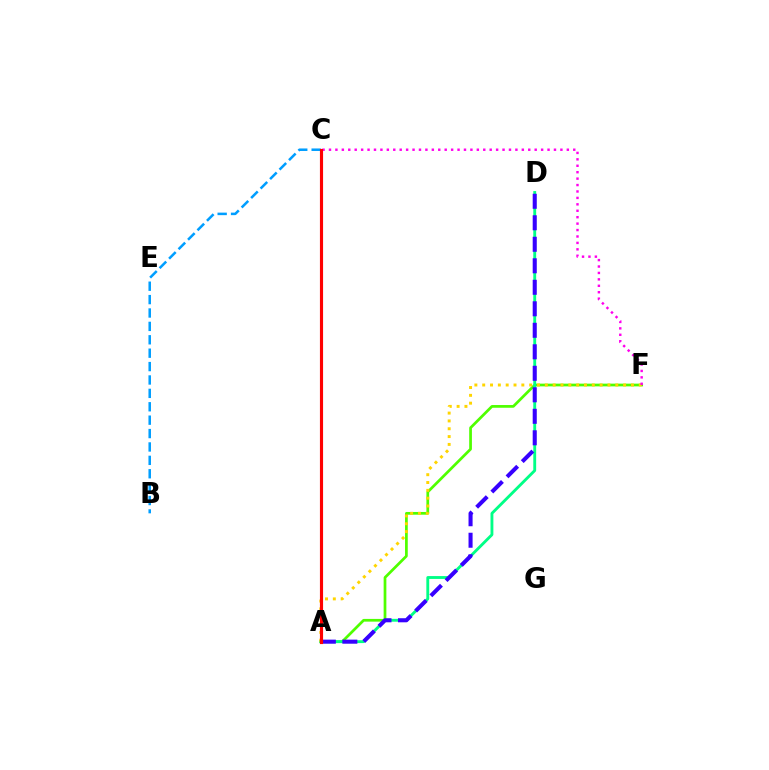{('B', 'C'): [{'color': '#009eff', 'line_style': 'dashed', 'thickness': 1.82}], ('A', 'F'): [{'color': '#4fff00', 'line_style': 'solid', 'thickness': 1.96}, {'color': '#ffd500', 'line_style': 'dotted', 'thickness': 2.13}], ('A', 'D'): [{'color': '#00ff86', 'line_style': 'solid', 'thickness': 2.06}, {'color': '#3700ff', 'line_style': 'dashed', 'thickness': 2.92}], ('C', 'F'): [{'color': '#ff00ed', 'line_style': 'dotted', 'thickness': 1.75}], ('A', 'C'): [{'color': '#ff0000', 'line_style': 'solid', 'thickness': 2.26}]}